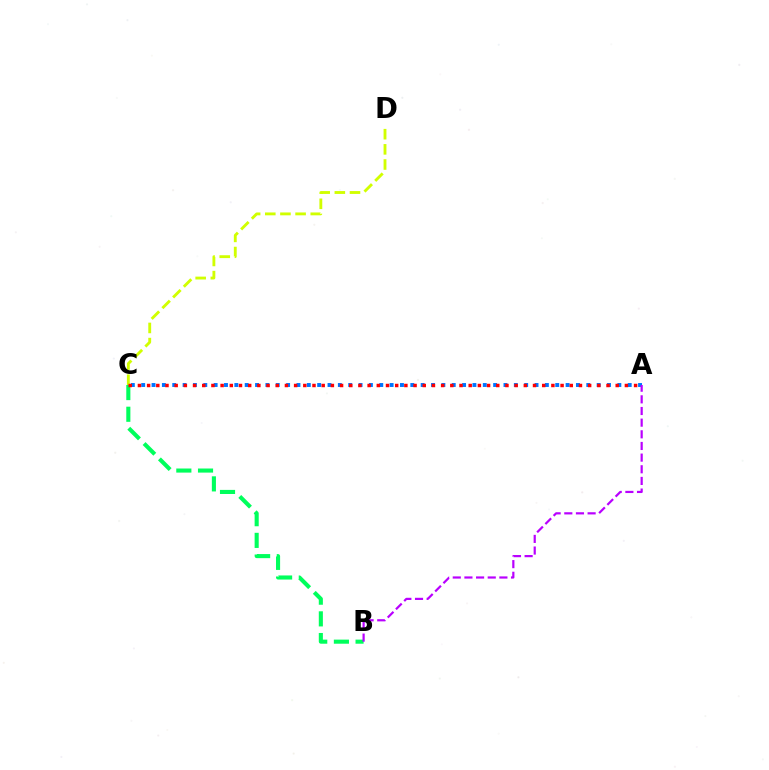{('A', 'C'): [{'color': '#0074ff', 'line_style': 'dotted', 'thickness': 2.81}, {'color': '#ff0000', 'line_style': 'dotted', 'thickness': 2.5}], ('B', 'C'): [{'color': '#00ff5c', 'line_style': 'dashed', 'thickness': 2.95}], ('C', 'D'): [{'color': '#d1ff00', 'line_style': 'dashed', 'thickness': 2.06}], ('A', 'B'): [{'color': '#b900ff', 'line_style': 'dashed', 'thickness': 1.58}]}